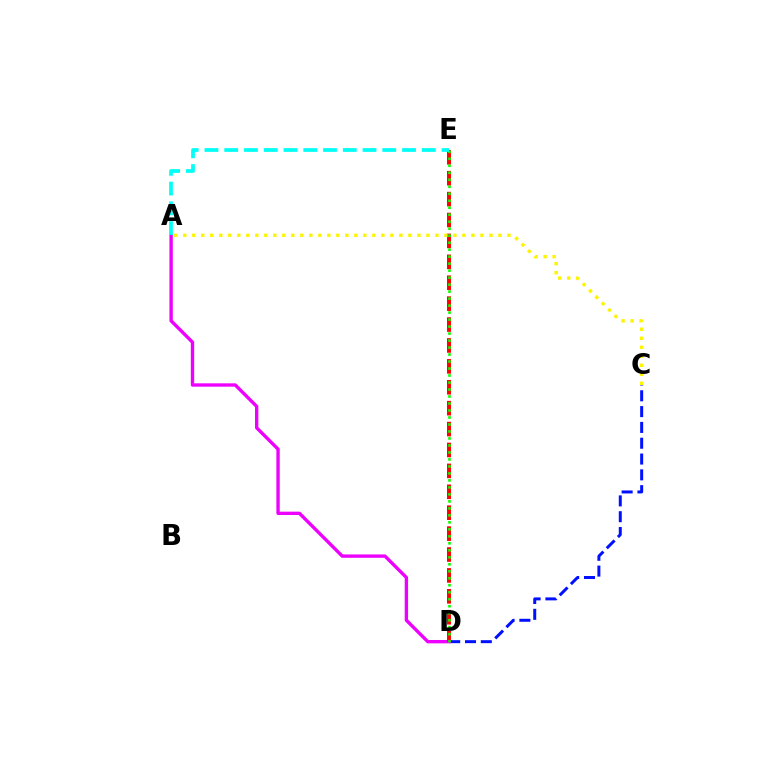{('C', 'D'): [{'color': '#0010ff', 'line_style': 'dashed', 'thickness': 2.15}], ('A', 'D'): [{'color': '#ee00ff', 'line_style': 'solid', 'thickness': 2.42}], ('D', 'E'): [{'color': '#ff0000', 'line_style': 'dashed', 'thickness': 2.84}, {'color': '#08ff00', 'line_style': 'dotted', 'thickness': 1.9}], ('A', 'C'): [{'color': '#fcf500', 'line_style': 'dotted', 'thickness': 2.45}], ('A', 'E'): [{'color': '#00fff6', 'line_style': 'dashed', 'thickness': 2.68}]}